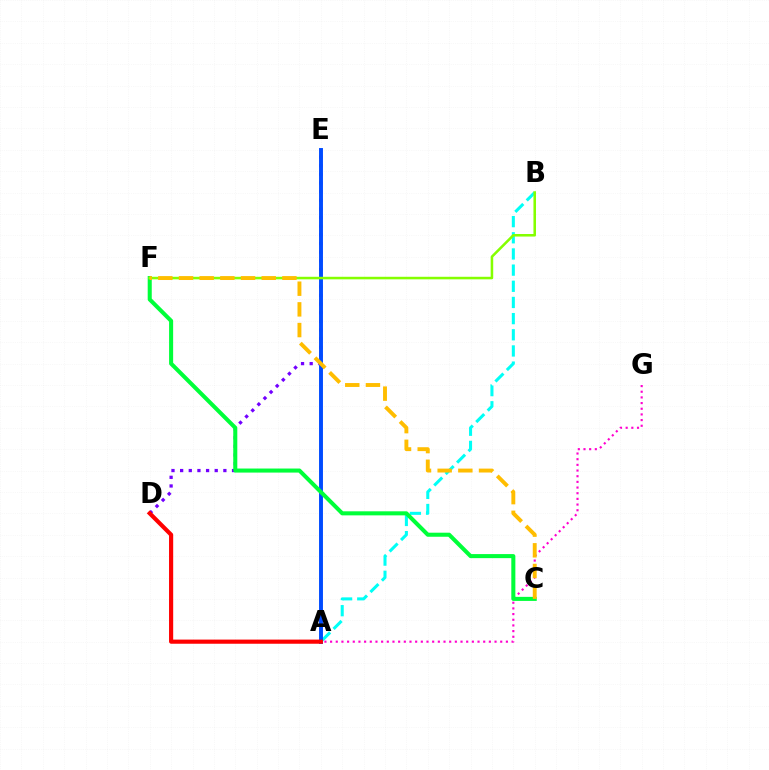{('A', 'B'): [{'color': '#00fff6', 'line_style': 'dashed', 'thickness': 2.2}], ('A', 'G'): [{'color': '#ff00cf', 'line_style': 'dotted', 'thickness': 1.54}], ('D', 'E'): [{'color': '#7200ff', 'line_style': 'dotted', 'thickness': 2.35}], ('A', 'E'): [{'color': '#004bff', 'line_style': 'solid', 'thickness': 2.82}], ('C', 'F'): [{'color': '#00ff39', 'line_style': 'solid', 'thickness': 2.92}, {'color': '#ffbd00', 'line_style': 'dashed', 'thickness': 2.81}], ('B', 'F'): [{'color': '#84ff00', 'line_style': 'solid', 'thickness': 1.83}], ('A', 'D'): [{'color': '#ff0000', 'line_style': 'solid', 'thickness': 2.99}]}